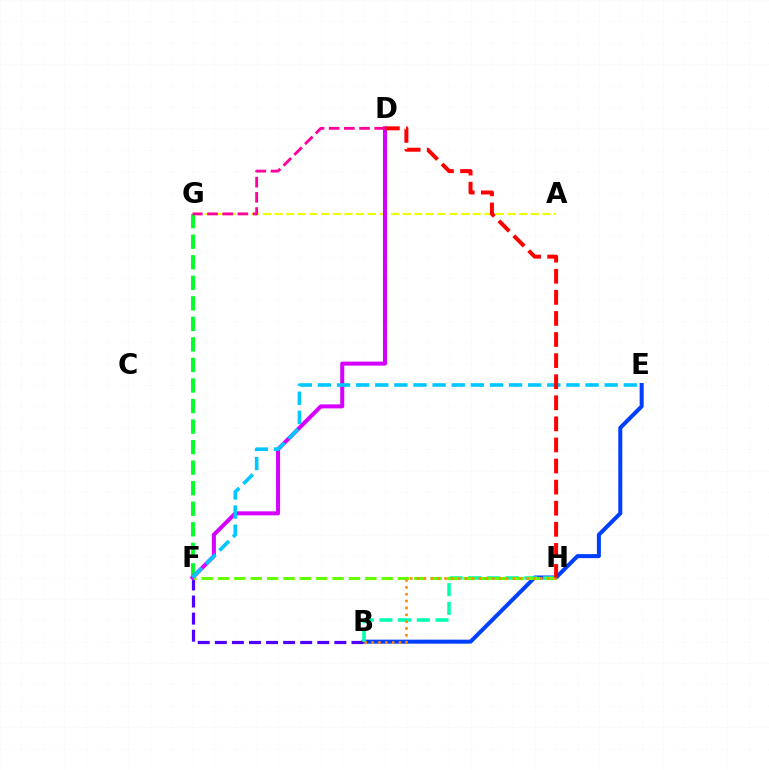{('B', 'E'): [{'color': '#003fff', 'line_style': 'solid', 'thickness': 2.89}], ('B', 'F'): [{'color': '#4f00ff', 'line_style': 'dashed', 'thickness': 2.32}], ('F', 'G'): [{'color': '#00ff27', 'line_style': 'dashed', 'thickness': 2.79}], ('A', 'G'): [{'color': '#eeff00', 'line_style': 'dashed', 'thickness': 1.58}], ('B', 'H'): [{'color': '#00ffaf', 'line_style': 'dashed', 'thickness': 2.54}, {'color': '#ff8800', 'line_style': 'dotted', 'thickness': 1.86}], ('F', 'H'): [{'color': '#66ff00', 'line_style': 'dashed', 'thickness': 2.22}], ('D', 'F'): [{'color': '#d600ff', 'line_style': 'solid', 'thickness': 2.9}], ('D', 'G'): [{'color': '#ff00a0', 'line_style': 'dashed', 'thickness': 2.06}], ('E', 'F'): [{'color': '#00c7ff', 'line_style': 'dashed', 'thickness': 2.6}], ('D', 'H'): [{'color': '#ff0000', 'line_style': 'dashed', 'thickness': 2.86}]}